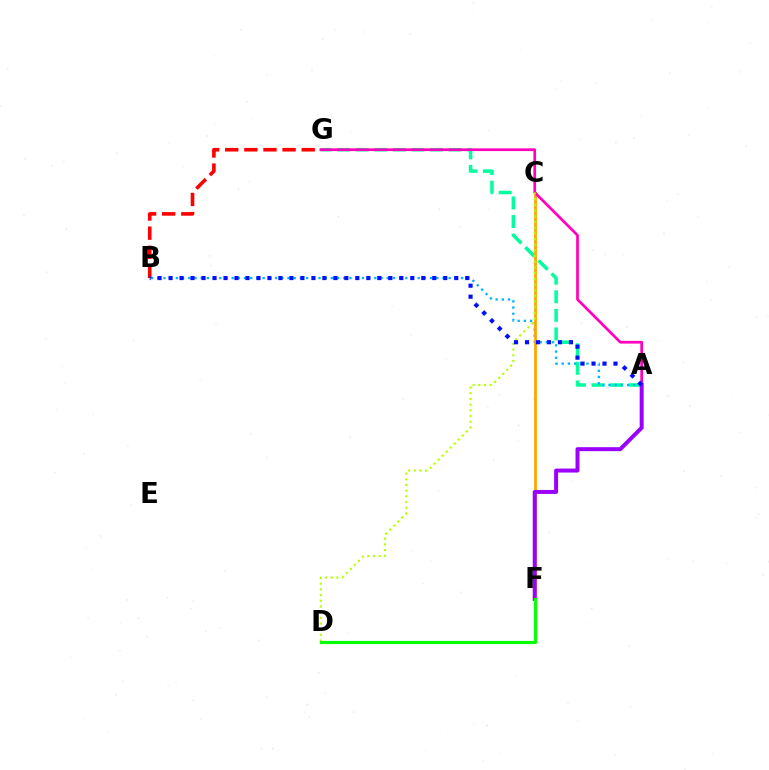{('A', 'G'): [{'color': '#00ff9d', 'line_style': 'dashed', 'thickness': 2.53}, {'color': '#ff00bd', 'line_style': 'solid', 'thickness': 1.95}], ('A', 'B'): [{'color': '#00b5ff', 'line_style': 'dotted', 'thickness': 1.68}, {'color': '#0010ff', 'line_style': 'dotted', 'thickness': 2.99}], ('C', 'F'): [{'color': '#ffa500', 'line_style': 'solid', 'thickness': 2.01}], ('B', 'G'): [{'color': '#ff0000', 'line_style': 'dashed', 'thickness': 2.6}], ('C', 'D'): [{'color': '#b3ff00', 'line_style': 'dotted', 'thickness': 1.55}], ('A', 'F'): [{'color': '#9b00ff', 'line_style': 'solid', 'thickness': 2.86}], ('D', 'F'): [{'color': '#08ff00', 'line_style': 'solid', 'thickness': 2.3}]}